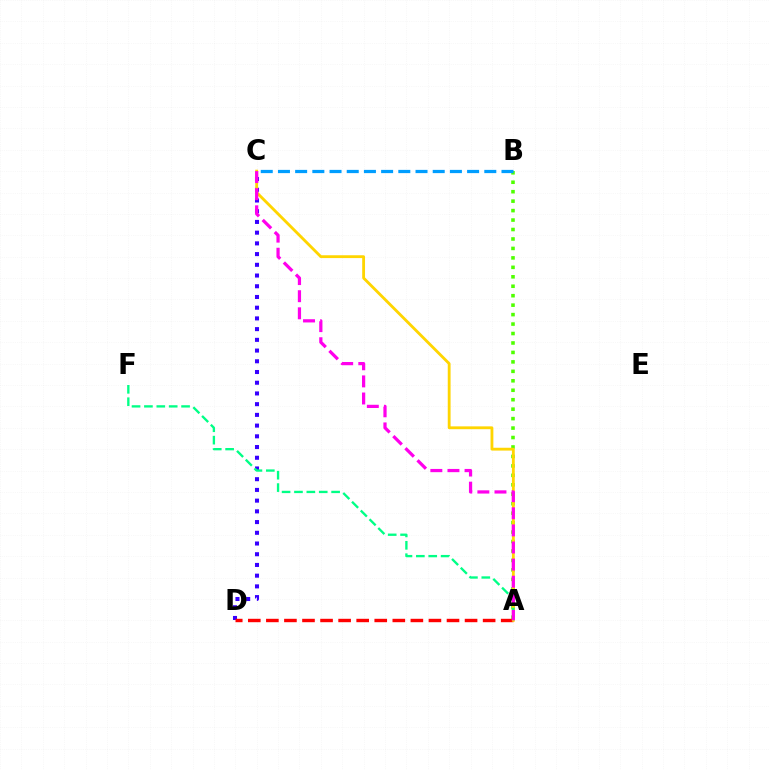{('A', 'B'): [{'color': '#4fff00', 'line_style': 'dotted', 'thickness': 2.57}], ('C', 'D'): [{'color': '#3700ff', 'line_style': 'dotted', 'thickness': 2.91}], ('A', 'D'): [{'color': '#ff0000', 'line_style': 'dashed', 'thickness': 2.45}], ('A', 'C'): [{'color': '#ffd500', 'line_style': 'solid', 'thickness': 2.04}, {'color': '#ff00ed', 'line_style': 'dashed', 'thickness': 2.32}], ('B', 'C'): [{'color': '#009eff', 'line_style': 'dashed', 'thickness': 2.34}], ('A', 'F'): [{'color': '#00ff86', 'line_style': 'dashed', 'thickness': 1.68}]}